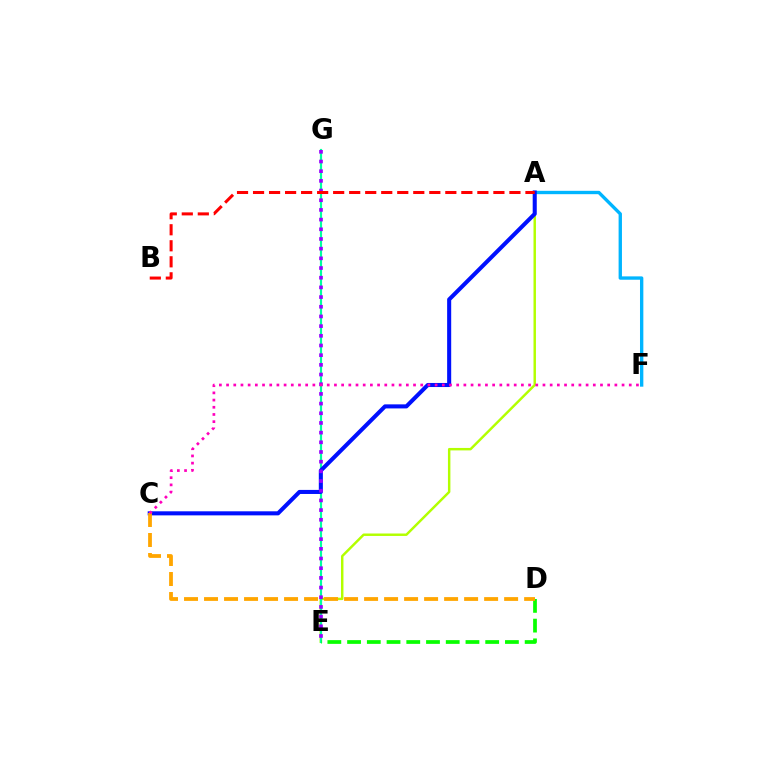{('A', 'E'): [{'color': '#b3ff00', 'line_style': 'solid', 'thickness': 1.77}], ('A', 'F'): [{'color': '#00b5ff', 'line_style': 'solid', 'thickness': 2.41}], ('E', 'G'): [{'color': '#00ff9d', 'line_style': 'solid', 'thickness': 1.57}, {'color': '#9b00ff', 'line_style': 'dotted', 'thickness': 2.63}], ('D', 'E'): [{'color': '#08ff00', 'line_style': 'dashed', 'thickness': 2.68}], ('A', 'C'): [{'color': '#0010ff', 'line_style': 'solid', 'thickness': 2.92}], ('C', 'D'): [{'color': '#ffa500', 'line_style': 'dashed', 'thickness': 2.72}], ('C', 'F'): [{'color': '#ff00bd', 'line_style': 'dotted', 'thickness': 1.95}], ('A', 'B'): [{'color': '#ff0000', 'line_style': 'dashed', 'thickness': 2.18}]}